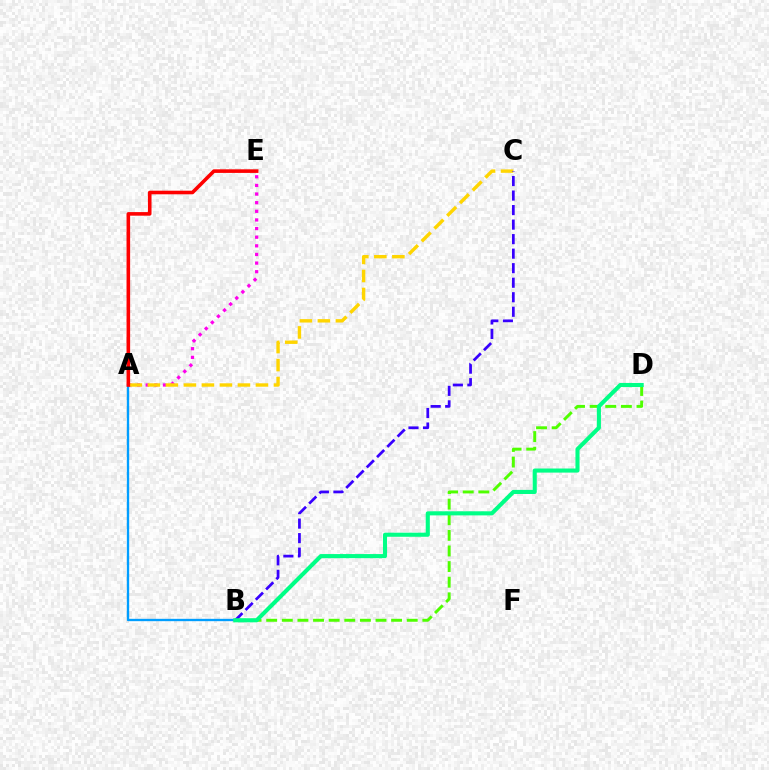{('A', 'E'): [{'color': '#ff00ed', 'line_style': 'dotted', 'thickness': 2.34}, {'color': '#ff0000', 'line_style': 'solid', 'thickness': 2.59}], ('A', 'B'): [{'color': '#009eff', 'line_style': 'solid', 'thickness': 1.69}], ('A', 'C'): [{'color': '#ffd500', 'line_style': 'dashed', 'thickness': 2.45}], ('B', 'D'): [{'color': '#4fff00', 'line_style': 'dashed', 'thickness': 2.12}, {'color': '#00ff86', 'line_style': 'solid', 'thickness': 2.94}], ('B', 'C'): [{'color': '#3700ff', 'line_style': 'dashed', 'thickness': 1.97}]}